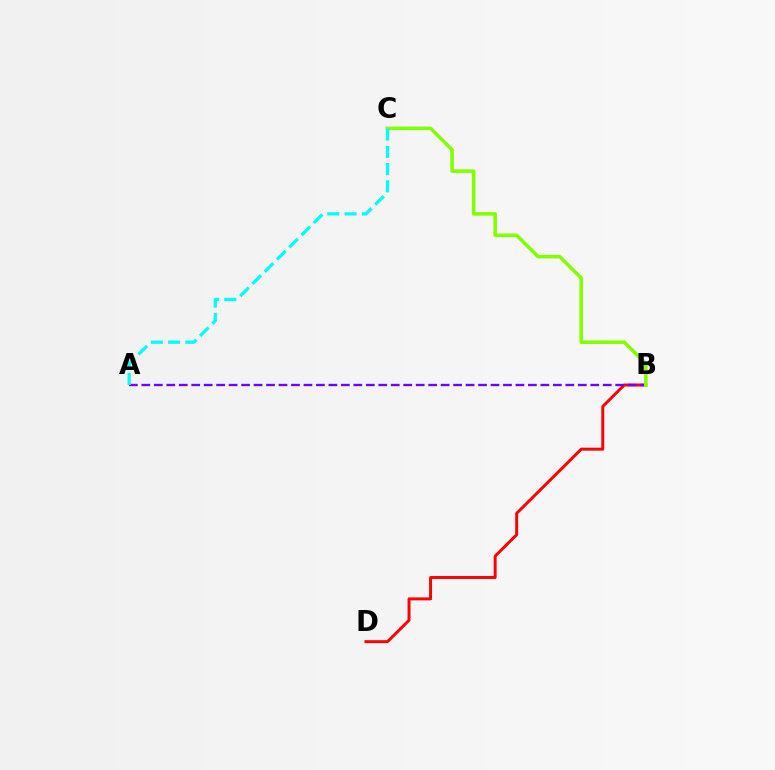{('B', 'D'): [{'color': '#ff0000', 'line_style': 'solid', 'thickness': 2.13}], ('A', 'B'): [{'color': '#7200ff', 'line_style': 'dashed', 'thickness': 1.69}], ('B', 'C'): [{'color': '#84ff00', 'line_style': 'solid', 'thickness': 2.57}], ('A', 'C'): [{'color': '#00fff6', 'line_style': 'dashed', 'thickness': 2.35}]}